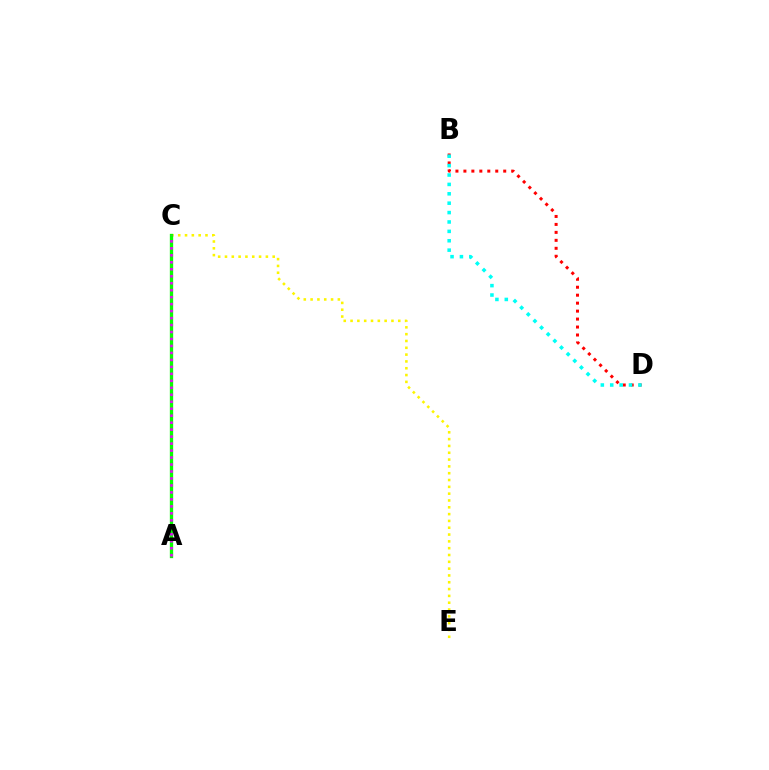{('B', 'D'): [{'color': '#ff0000', 'line_style': 'dotted', 'thickness': 2.16}, {'color': '#00fff6', 'line_style': 'dotted', 'thickness': 2.55}], ('C', 'E'): [{'color': '#fcf500', 'line_style': 'dotted', 'thickness': 1.85}], ('A', 'C'): [{'color': '#0010ff', 'line_style': 'dashed', 'thickness': 1.88}, {'color': '#08ff00', 'line_style': 'solid', 'thickness': 2.39}, {'color': '#ee00ff', 'line_style': 'dotted', 'thickness': 1.89}]}